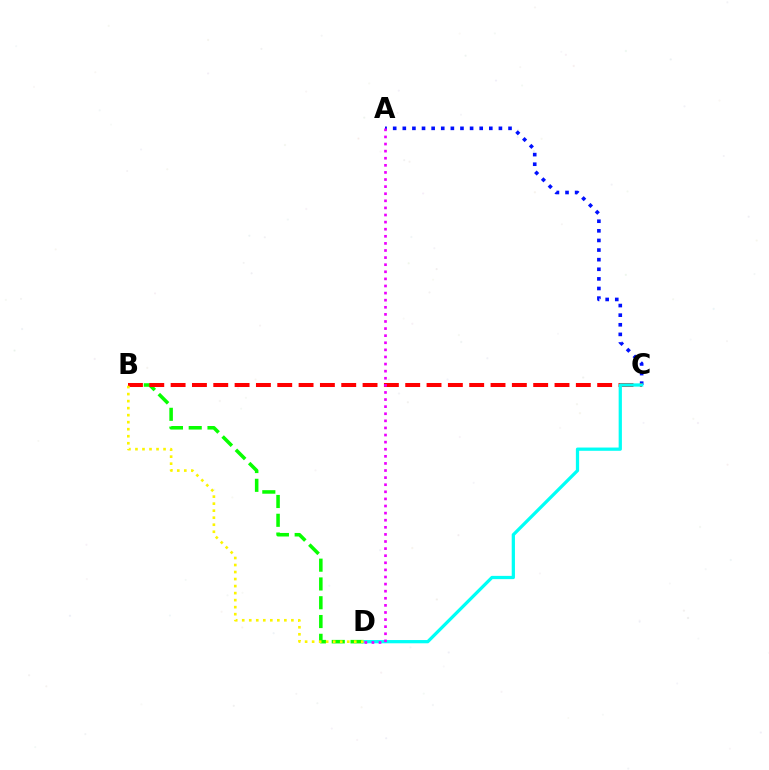{('A', 'C'): [{'color': '#0010ff', 'line_style': 'dotted', 'thickness': 2.61}], ('B', 'D'): [{'color': '#08ff00', 'line_style': 'dashed', 'thickness': 2.55}, {'color': '#fcf500', 'line_style': 'dotted', 'thickness': 1.91}], ('B', 'C'): [{'color': '#ff0000', 'line_style': 'dashed', 'thickness': 2.9}], ('C', 'D'): [{'color': '#00fff6', 'line_style': 'solid', 'thickness': 2.34}], ('A', 'D'): [{'color': '#ee00ff', 'line_style': 'dotted', 'thickness': 1.93}]}